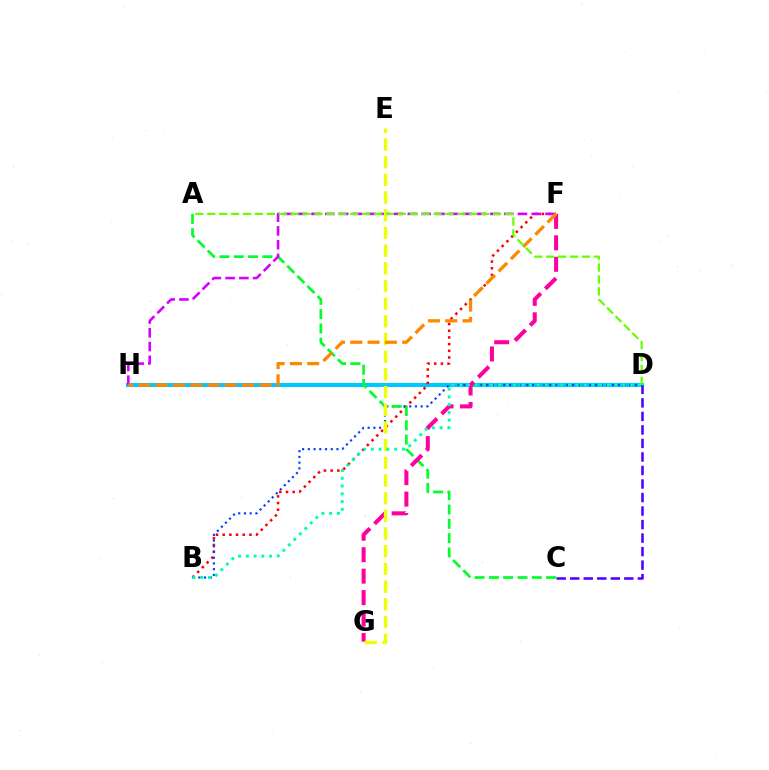{('D', 'H'): [{'color': '#00c7ff', 'line_style': 'solid', 'thickness': 2.93}], ('B', 'F'): [{'color': '#ff0000', 'line_style': 'dotted', 'thickness': 1.82}], ('B', 'D'): [{'color': '#003fff', 'line_style': 'dotted', 'thickness': 1.55}, {'color': '#00ffaf', 'line_style': 'dotted', 'thickness': 2.11}], ('A', 'C'): [{'color': '#00ff27', 'line_style': 'dashed', 'thickness': 1.94}], ('F', 'H'): [{'color': '#d600ff', 'line_style': 'dashed', 'thickness': 1.87}, {'color': '#ff8800', 'line_style': 'dashed', 'thickness': 2.35}], ('F', 'G'): [{'color': '#ff00a0', 'line_style': 'dashed', 'thickness': 2.92}], ('E', 'G'): [{'color': '#eeff00', 'line_style': 'dashed', 'thickness': 2.4}], ('C', 'D'): [{'color': '#4f00ff', 'line_style': 'dashed', 'thickness': 1.84}], ('A', 'D'): [{'color': '#66ff00', 'line_style': 'dashed', 'thickness': 1.62}]}